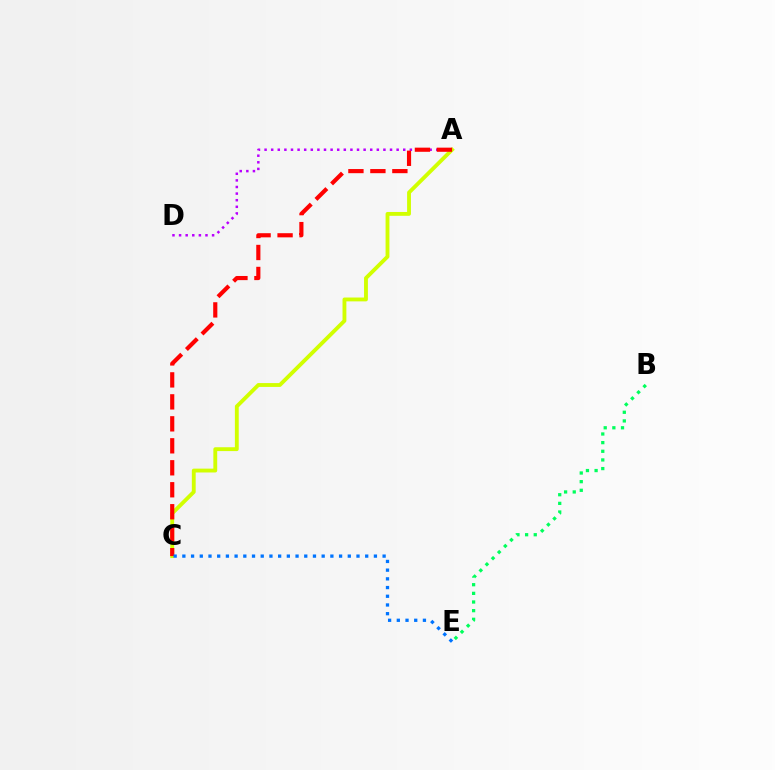{('A', 'D'): [{'color': '#b900ff', 'line_style': 'dotted', 'thickness': 1.79}], ('A', 'C'): [{'color': '#d1ff00', 'line_style': 'solid', 'thickness': 2.77}, {'color': '#ff0000', 'line_style': 'dashed', 'thickness': 2.99}], ('C', 'E'): [{'color': '#0074ff', 'line_style': 'dotted', 'thickness': 2.37}], ('B', 'E'): [{'color': '#00ff5c', 'line_style': 'dotted', 'thickness': 2.35}]}